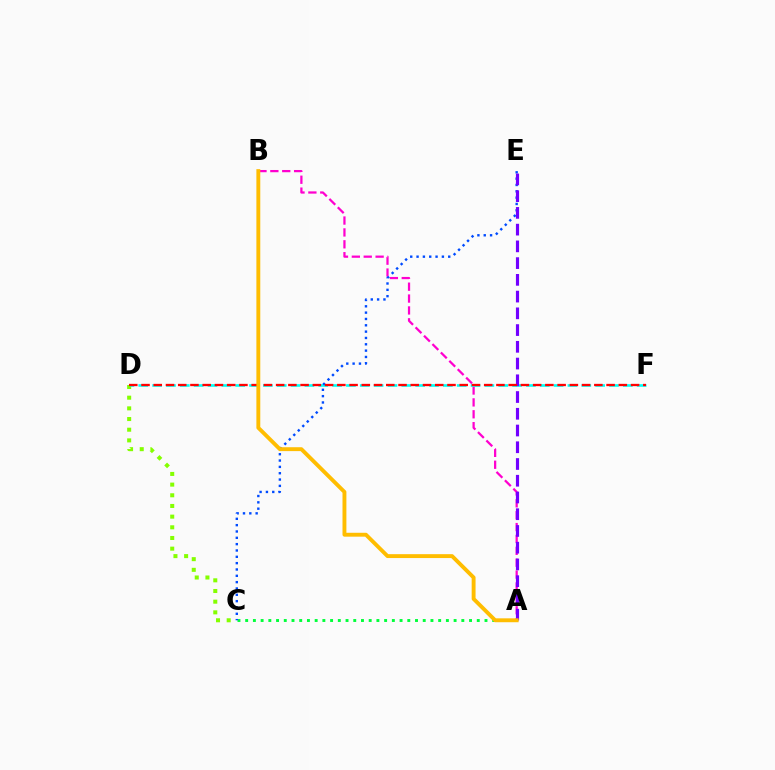{('A', 'B'): [{'color': '#ff00cf', 'line_style': 'dashed', 'thickness': 1.61}, {'color': '#ffbd00', 'line_style': 'solid', 'thickness': 2.8}], ('C', 'D'): [{'color': '#84ff00', 'line_style': 'dotted', 'thickness': 2.9}], ('A', 'C'): [{'color': '#00ff39', 'line_style': 'dotted', 'thickness': 2.1}], ('D', 'F'): [{'color': '#00fff6', 'line_style': 'dashed', 'thickness': 1.88}, {'color': '#ff0000', 'line_style': 'dashed', 'thickness': 1.66}], ('C', 'E'): [{'color': '#004bff', 'line_style': 'dotted', 'thickness': 1.72}], ('A', 'E'): [{'color': '#7200ff', 'line_style': 'dashed', 'thickness': 2.27}]}